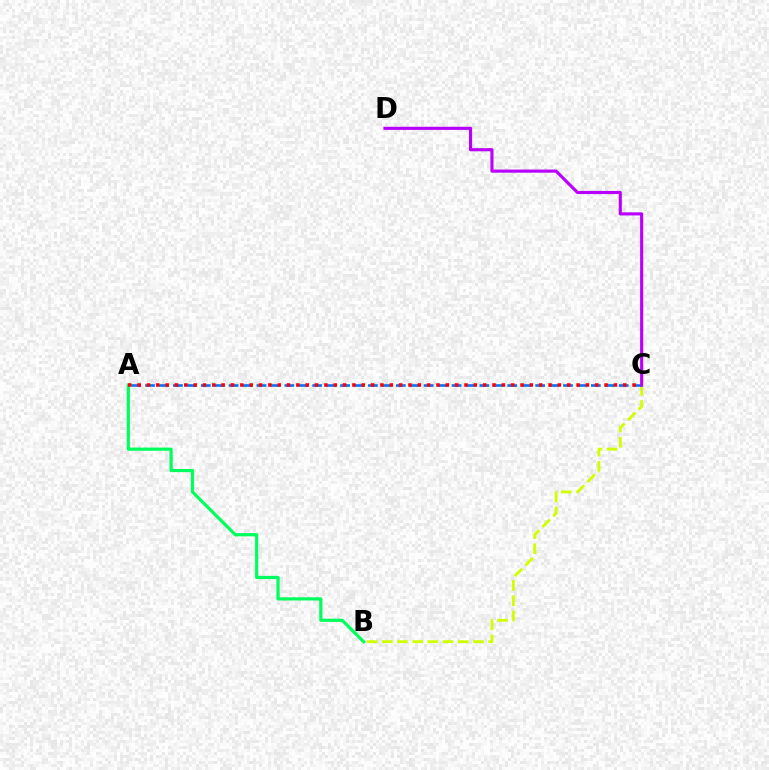{('A', 'B'): [{'color': '#00ff5c', 'line_style': 'solid', 'thickness': 2.3}], ('B', 'C'): [{'color': '#d1ff00', 'line_style': 'dashed', 'thickness': 2.06}], ('A', 'C'): [{'color': '#0074ff', 'line_style': 'dashed', 'thickness': 1.89}, {'color': '#ff0000', 'line_style': 'dotted', 'thickness': 2.54}], ('C', 'D'): [{'color': '#b900ff', 'line_style': 'solid', 'thickness': 2.25}]}